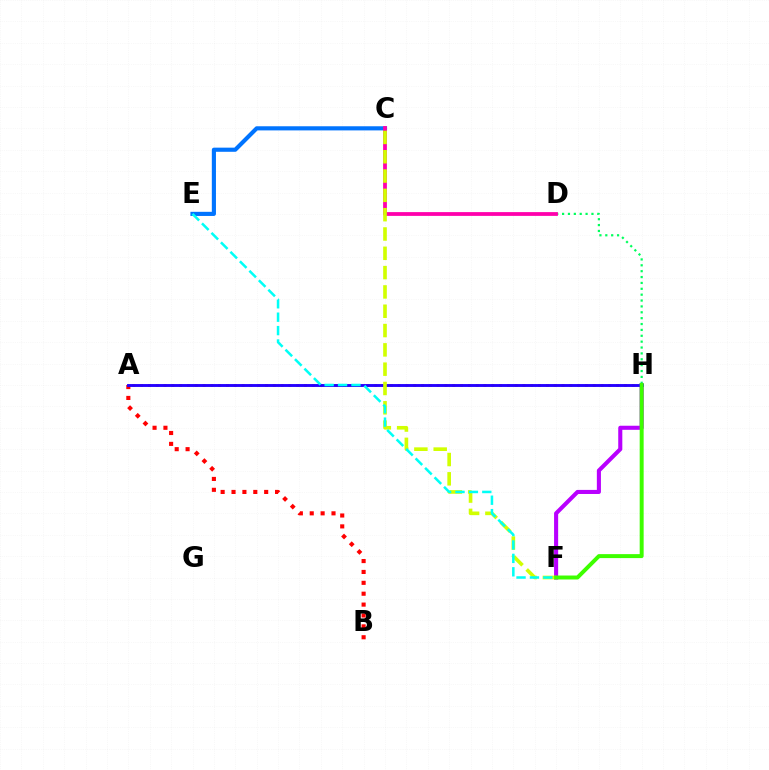{('A', 'H'): [{'color': '#ff9400', 'line_style': 'dotted', 'thickness': 2.12}, {'color': '#2500ff', 'line_style': 'solid', 'thickness': 2.07}], ('A', 'B'): [{'color': '#ff0000', 'line_style': 'dotted', 'thickness': 2.96}], ('D', 'H'): [{'color': '#00ff5c', 'line_style': 'dotted', 'thickness': 1.6}], ('F', 'H'): [{'color': '#b900ff', 'line_style': 'solid', 'thickness': 2.94}, {'color': '#3dff00', 'line_style': 'solid', 'thickness': 2.85}], ('C', 'E'): [{'color': '#0074ff', 'line_style': 'solid', 'thickness': 2.98}], ('C', 'D'): [{'color': '#ff00ac', 'line_style': 'solid', 'thickness': 2.72}], ('C', 'F'): [{'color': '#d1ff00', 'line_style': 'dashed', 'thickness': 2.62}], ('E', 'F'): [{'color': '#00fff6', 'line_style': 'dashed', 'thickness': 1.82}]}